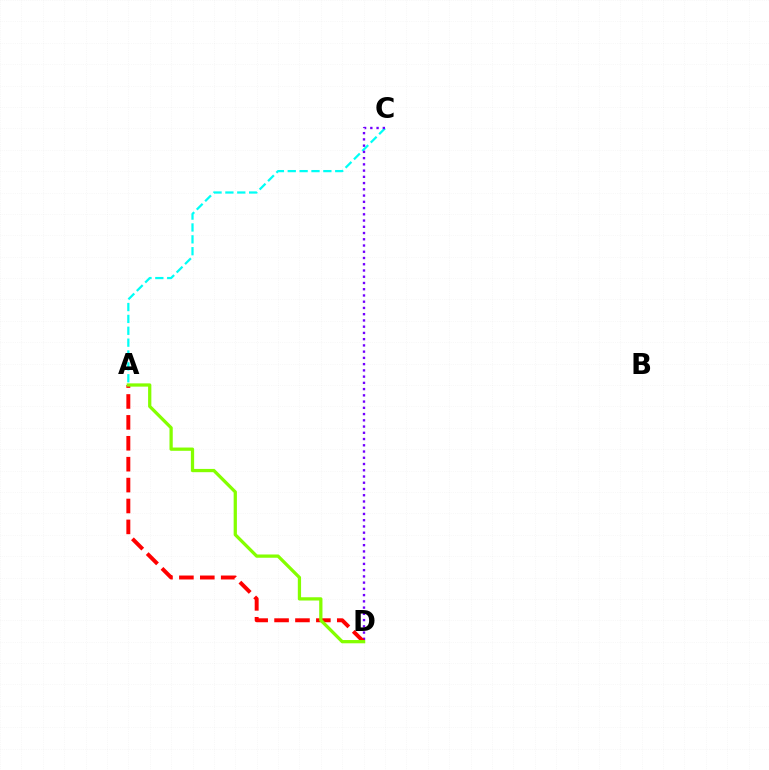{('A', 'C'): [{'color': '#00fff6', 'line_style': 'dashed', 'thickness': 1.61}], ('C', 'D'): [{'color': '#7200ff', 'line_style': 'dotted', 'thickness': 1.7}], ('A', 'D'): [{'color': '#ff0000', 'line_style': 'dashed', 'thickness': 2.84}, {'color': '#84ff00', 'line_style': 'solid', 'thickness': 2.35}]}